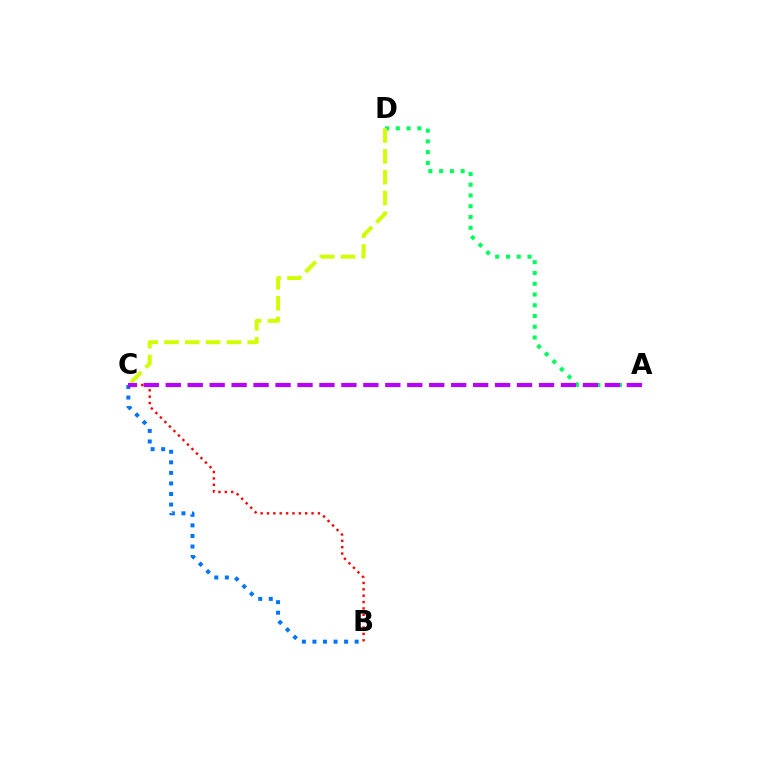{('B', 'C'): [{'color': '#ff0000', 'line_style': 'dotted', 'thickness': 1.73}, {'color': '#0074ff', 'line_style': 'dotted', 'thickness': 2.87}], ('A', 'D'): [{'color': '#00ff5c', 'line_style': 'dotted', 'thickness': 2.92}], ('C', 'D'): [{'color': '#d1ff00', 'line_style': 'dashed', 'thickness': 2.82}], ('A', 'C'): [{'color': '#b900ff', 'line_style': 'dashed', 'thickness': 2.98}]}